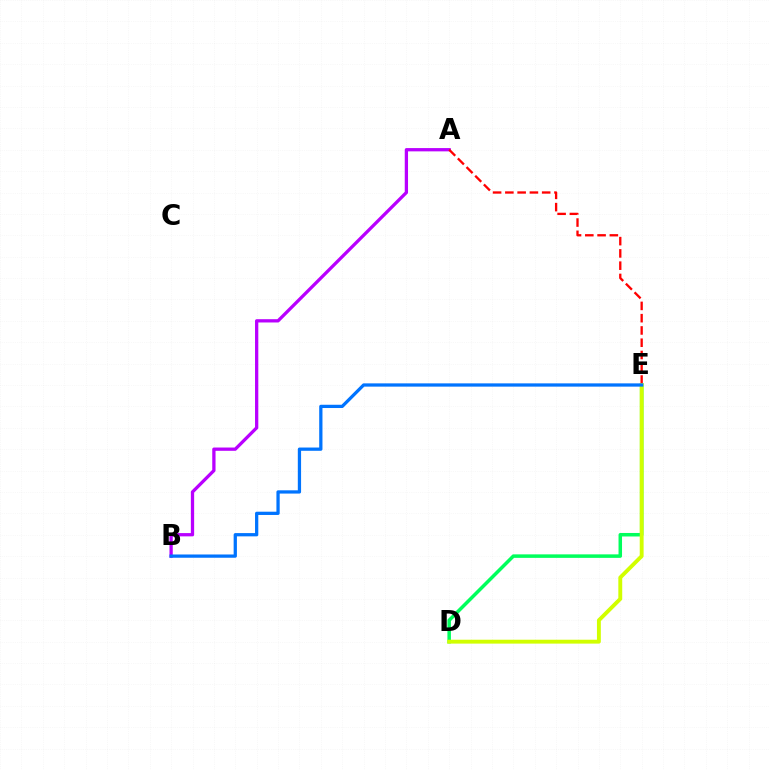{('A', 'B'): [{'color': '#b900ff', 'line_style': 'solid', 'thickness': 2.36}], ('D', 'E'): [{'color': '#00ff5c', 'line_style': 'solid', 'thickness': 2.52}, {'color': '#d1ff00', 'line_style': 'solid', 'thickness': 2.8}], ('A', 'E'): [{'color': '#ff0000', 'line_style': 'dashed', 'thickness': 1.67}], ('B', 'E'): [{'color': '#0074ff', 'line_style': 'solid', 'thickness': 2.35}]}